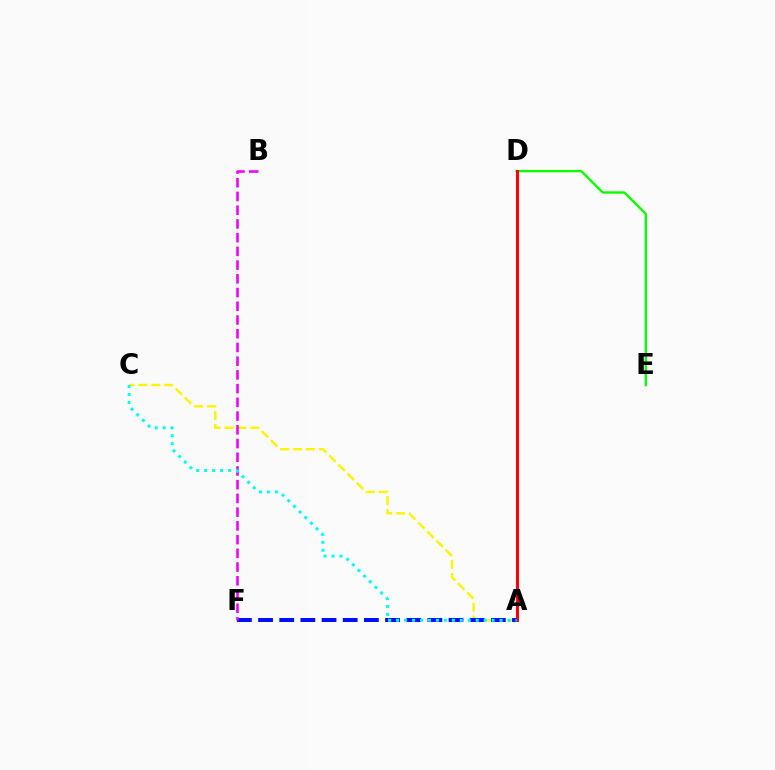{('D', 'E'): [{'color': '#08ff00', 'line_style': 'solid', 'thickness': 1.7}], ('A', 'D'): [{'color': '#ff0000', 'line_style': 'solid', 'thickness': 2.19}], ('A', 'C'): [{'color': '#fcf500', 'line_style': 'dashed', 'thickness': 1.75}, {'color': '#00fff6', 'line_style': 'dotted', 'thickness': 2.16}], ('A', 'F'): [{'color': '#0010ff', 'line_style': 'dashed', 'thickness': 2.87}], ('B', 'F'): [{'color': '#ee00ff', 'line_style': 'dashed', 'thickness': 1.86}]}